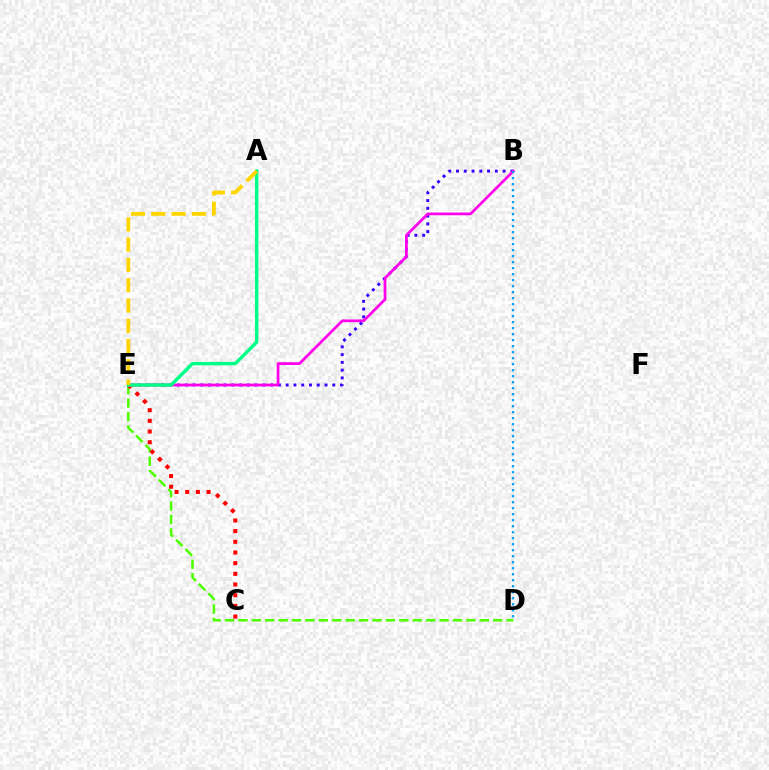{('D', 'E'): [{'color': '#4fff00', 'line_style': 'dashed', 'thickness': 1.82}], ('B', 'E'): [{'color': '#3700ff', 'line_style': 'dotted', 'thickness': 2.11}, {'color': '#ff00ed', 'line_style': 'solid', 'thickness': 1.97}], ('C', 'E'): [{'color': '#ff0000', 'line_style': 'dotted', 'thickness': 2.9}], ('B', 'D'): [{'color': '#009eff', 'line_style': 'dotted', 'thickness': 1.63}], ('A', 'E'): [{'color': '#00ff86', 'line_style': 'solid', 'thickness': 2.45}, {'color': '#ffd500', 'line_style': 'dashed', 'thickness': 2.75}]}